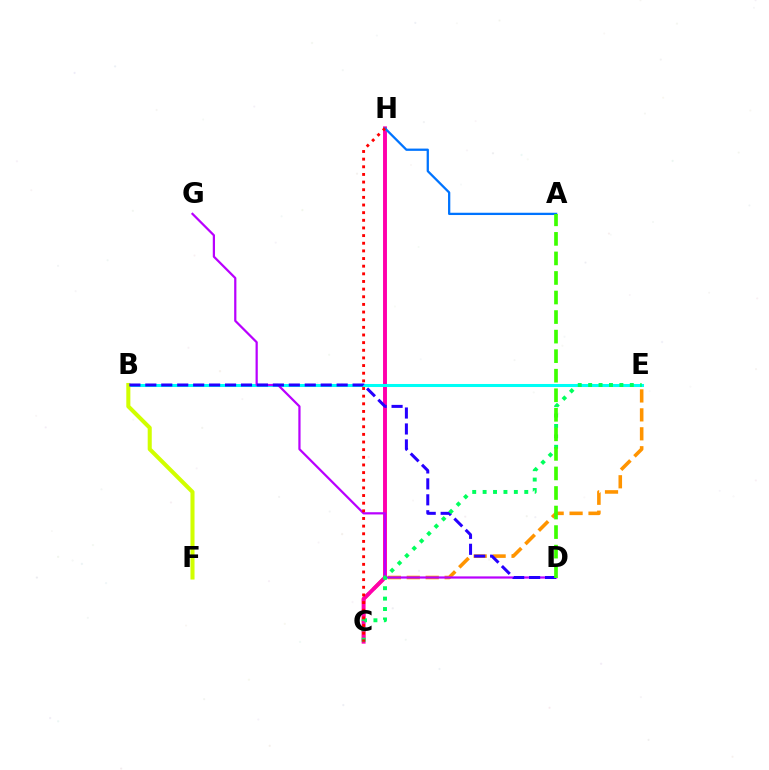{('C', 'E'): [{'color': '#ff9400', 'line_style': 'dashed', 'thickness': 2.57}, {'color': '#00ff5c', 'line_style': 'dotted', 'thickness': 2.83}], ('C', 'H'): [{'color': '#ff00ac', 'line_style': 'solid', 'thickness': 2.83}, {'color': '#ff0000', 'line_style': 'dotted', 'thickness': 2.08}], ('B', 'E'): [{'color': '#00fff6', 'line_style': 'solid', 'thickness': 2.19}], ('D', 'G'): [{'color': '#b900ff', 'line_style': 'solid', 'thickness': 1.6}], ('A', 'H'): [{'color': '#0074ff', 'line_style': 'solid', 'thickness': 1.64}], ('B', 'F'): [{'color': '#d1ff00', 'line_style': 'solid', 'thickness': 2.92}], ('B', 'D'): [{'color': '#2500ff', 'line_style': 'dashed', 'thickness': 2.17}], ('A', 'D'): [{'color': '#3dff00', 'line_style': 'dashed', 'thickness': 2.66}]}